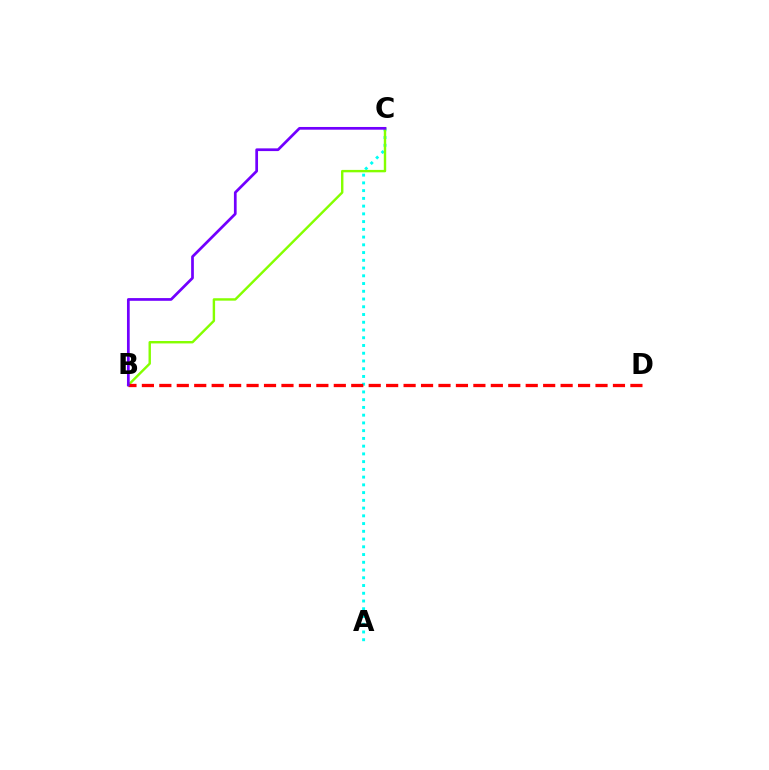{('A', 'C'): [{'color': '#00fff6', 'line_style': 'dotted', 'thickness': 2.1}], ('B', 'C'): [{'color': '#84ff00', 'line_style': 'solid', 'thickness': 1.74}, {'color': '#7200ff', 'line_style': 'solid', 'thickness': 1.96}], ('B', 'D'): [{'color': '#ff0000', 'line_style': 'dashed', 'thickness': 2.37}]}